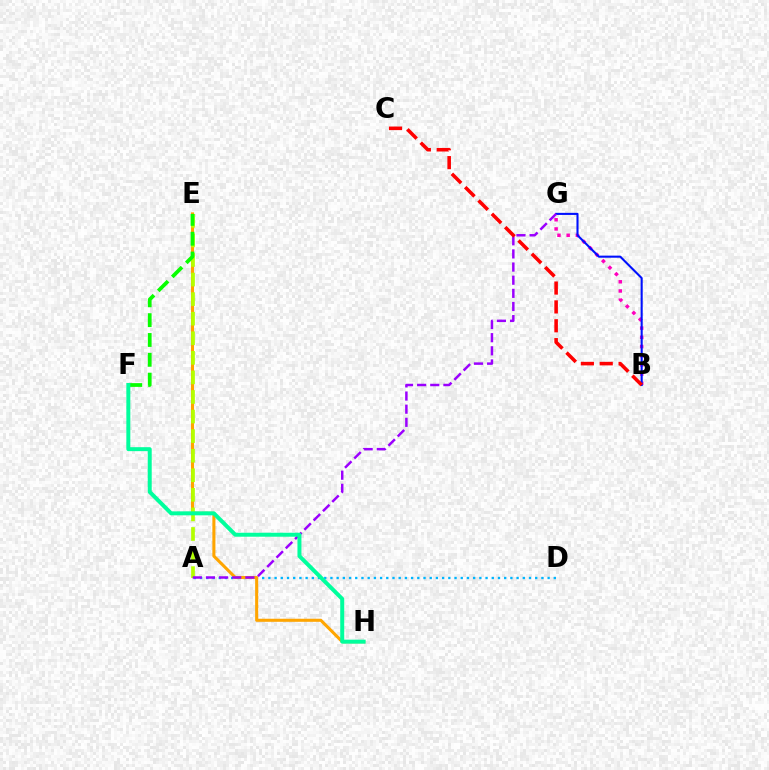{('A', 'D'): [{'color': '#00b5ff', 'line_style': 'dotted', 'thickness': 1.69}], ('B', 'G'): [{'color': '#ff00bd', 'line_style': 'dotted', 'thickness': 2.5}, {'color': '#0010ff', 'line_style': 'solid', 'thickness': 1.5}], ('E', 'H'): [{'color': '#ffa500', 'line_style': 'solid', 'thickness': 2.2}], ('A', 'E'): [{'color': '#b3ff00', 'line_style': 'dashed', 'thickness': 2.66}], ('A', 'G'): [{'color': '#9b00ff', 'line_style': 'dashed', 'thickness': 1.79}], ('E', 'F'): [{'color': '#08ff00', 'line_style': 'dashed', 'thickness': 2.69}], ('B', 'C'): [{'color': '#ff0000', 'line_style': 'dashed', 'thickness': 2.56}], ('F', 'H'): [{'color': '#00ff9d', 'line_style': 'solid', 'thickness': 2.86}]}